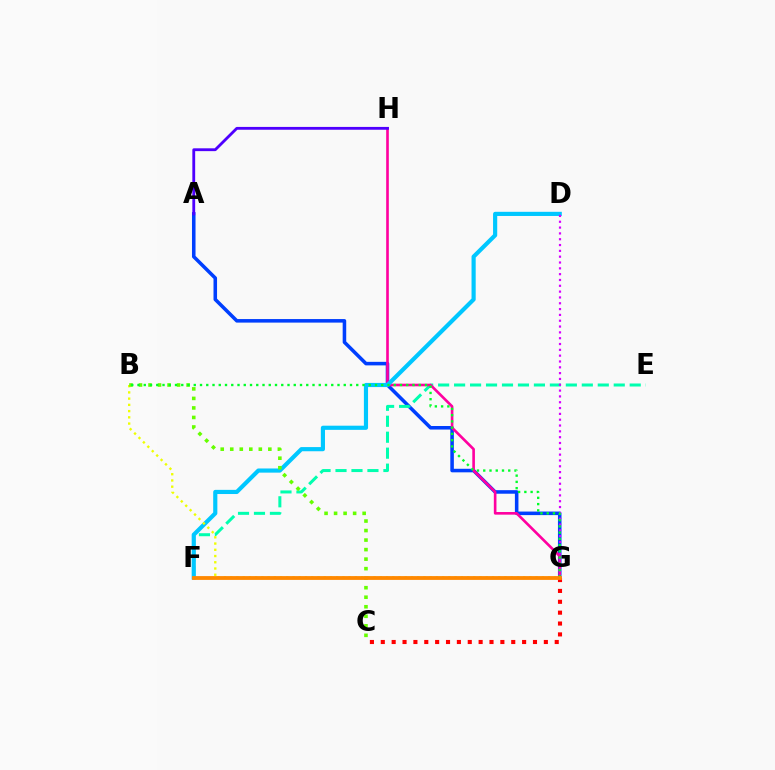{('A', 'G'): [{'color': '#003fff', 'line_style': 'solid', 'thickness': 2.55}], ('E', 'F'): [{'color': '#00ffaf', 'line_style': 'dashed', 'thickness': 2.17}], ('G', 'H'): [{'color': '#ff00a0', 'line_style': 'solid', 'thickness': 1.89}], ('D', 'F'): [{'color': '#00c7ff', 'line_style': 'solid', 'thickness': 2.99}], ('B', 'G'): [{'color': '#eeff00', 'line_style': 'dotted', 'thickness': 1.69}, {'color': '#00ff27', 'line_style': 'dotted', 'thickness': 1.7}], ('C', 'G'): [{'color': '#ff0000', 'line_style': 'dotted', 'thickness': 2.95}], ('A', 'H'): [{'color': '#4f00ff', 'line_style': 'solid', 'thickness': 2.03}], ('B', 'C'): [{'color': '#66ff00', 'line_style': 'dotted', 'thickness': 2.59}], ('D', 'G'): [{'color': '#d600ff', 'line_style': 'dotted', 'thickness': 1.58}], ('F', 'G'): [{'color': '#ff8800', 'line_style': 'solid', 'thickness': 2.74}]}